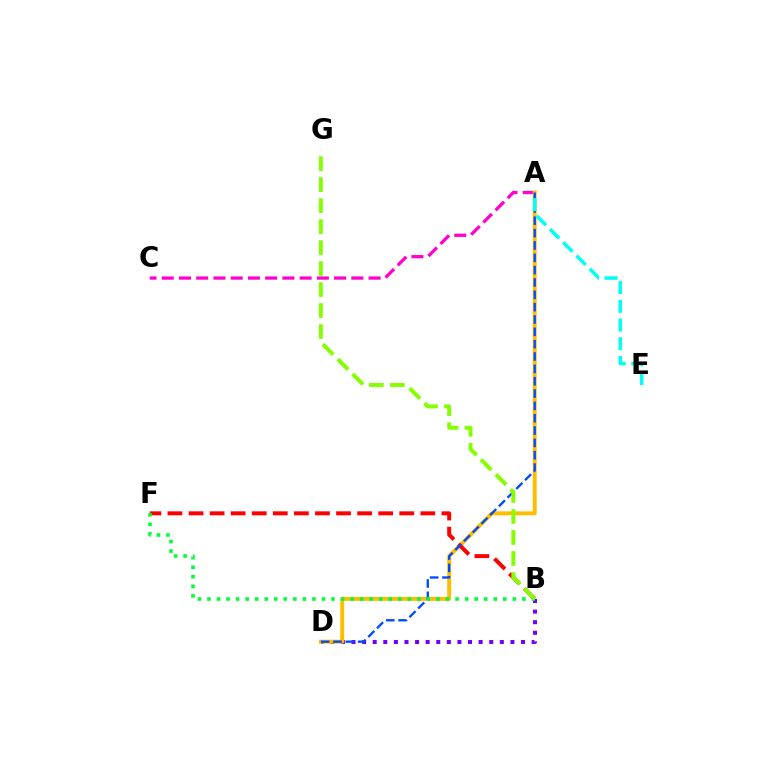{('A', 'C'): [{'color': '#ff00cf', 'line_style': 'dashed', 'thickness': 2.34}], ('B', 'D'): [{'color': '#7200ff', 'line_style': 'dotted', 'thickness': 2.88}], ('A', 'D'): [{'color': '#ffbd00', 'line_style': 'solid', 'thickness': 2.82}, {'color': '#004bff', 'line_style': 'dashed', 'thickness': 1.68}], ('B', 'F'): [{'color': '#ff0000', 'line_style': 'dashed', 'thickness': 2.86}, {'color': '#00ff39', 'line_style': 'dotted', 'thickness': 2.59}], ('A', 'E'): [{'color': '#00fff6', 'line_style': 'dashed', 'thickness': 2.54}], ('B', 'G'): [{'color': '#84ff00', 'line_style': 'dashed', 'thickness': 2.85}]}